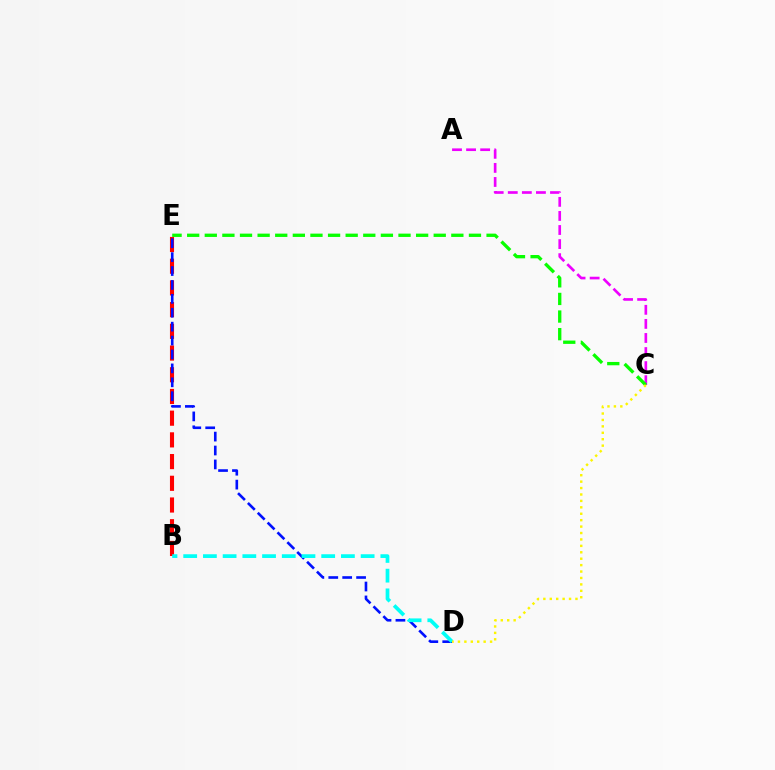{('A', 'C'): [{'color': '#ee00ff', 'line_style': 'dashed', 'thickness': 1.91}], ('B', 'E'): [{'color': '#ff0000', 'line_style': 'dashed', 'thickness': 2.95}], ('D', 'E'): [{'color': '#0010ff', 'line_style': 'dashed', 'thickness': 1.89}], ('B', 'D'): [{'color': '#00fff6', 'line_style': 'dashed', 'thickness': 2.68}], ('C', 'E'): [{'color': '#08ff00', 'line_style': 'dashed', 'thickness': 2.39}], ('C', 'D'): [{'color': '#fcf500', 'line_style': 'dotted', 'thickness': 1.74}]}